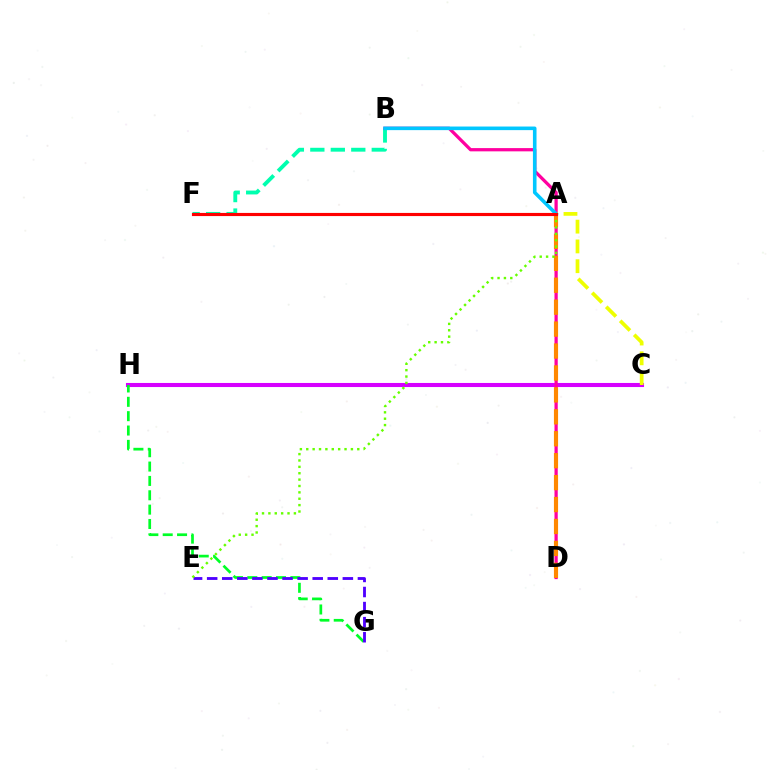{('C', 'H'): [{'color': '#003fff', 'line_style': 'dashed', 'thickness': 2.82}, {'color': '#d600ff', 'line_style': 'solid', 'thickness': 2.94}], ('B', 'F'): [{'color': '#00ffaf', 'line_style': 'dashed', 'thickness': 2.78}], ('G', 'H'): [{'color': '#00ff27', 'line_style': 'dashed', 'thickness': 1.95}], ('B', 'D'): [{'color': '#ff00a0', 'line_style': 'solid', 'thickness': 2.34}], ('A', 'D'): [{'color': '#ff8800', 'line_style': 'dashed', 'thickness': 2.98}], ('E', 'G'): [{'color': '#4f00ff', 'line_style': 'dashed', 'thickness': 2.05}], ('A', 'E'): [{'color': '#66ff00', 'line_style': 'dotted', 'thickness': 1.73}], ('A', 'C'): [{'color': '#eeff00', 'line_style': 'dashed', 'thickness': 2.69}], ('A', 'B'): [{'color': '#00c7ff', 'line_style': 'solid', 'thickness': 2.59}], ('A', 'F'): [{'color': '#ff0000', 'line_style': 'solid', 'thickness': 2.26}]}